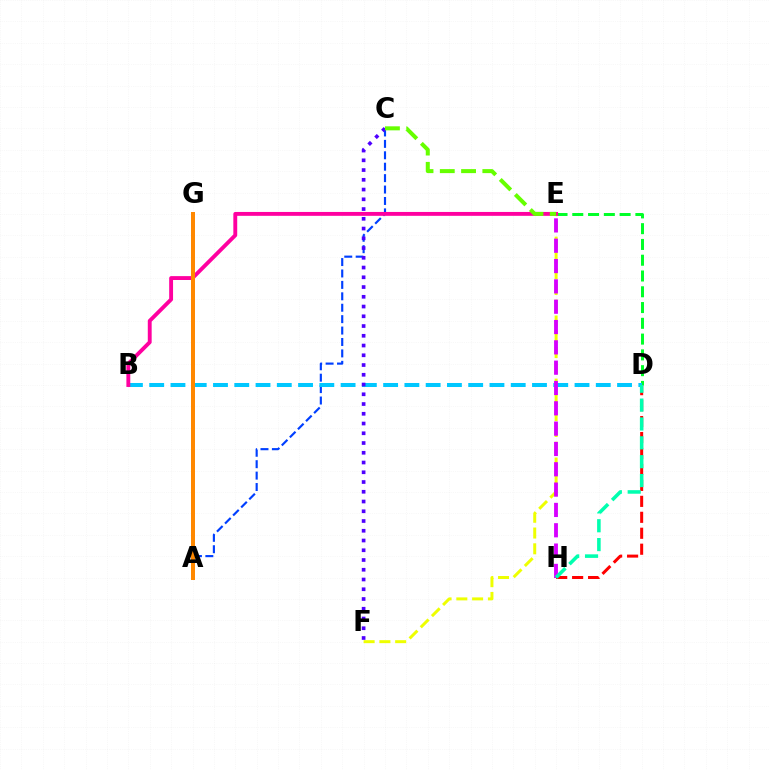{('D', 'E'): [{'color': '#00ff27', 'line_style': 'dashed', 'thickness': 2.14}], ('E', 'F'): [{'color': '#eeff00', 'line_style': 'dashed', 'thickness': 2.14}], ('A', 'C'): [{'color': '#003fff', 'line_style': 'dashed', 'thickness': 1.55}], ('B', 'D'): [{'color': '#00c7ff', 'line_style': 'dashed', 'thickness': 2.89}], ('D', 'H'): [{'color': '#ff0000', 'line_style': 'dashed', 'thickness': 2.17}, {'color': '#00ffaf', 'line_style': 'dashed', 'thickness': 2.56}], ('B', 'E'): [{'color': '#ff00a0', 'line_style': 'solid', 'thickness': 2.79}], ('C', 'F'): [{'color': '#4f00ff', 'line_style': 'dotted', 'thickness': 2.65}], ('E', 'H'): [{'color': '#d600ff', 'line_style': 'dashed', 'thickness': 2.76}], ('A', 'G'): [{'color': '#ff8800', 'line_style': 'solid', 'thickness': 2.88}], ('C', 'E'): [{'color': '#66ff00', 'line_style': 'dashed', 'thickness': 2.89}]}